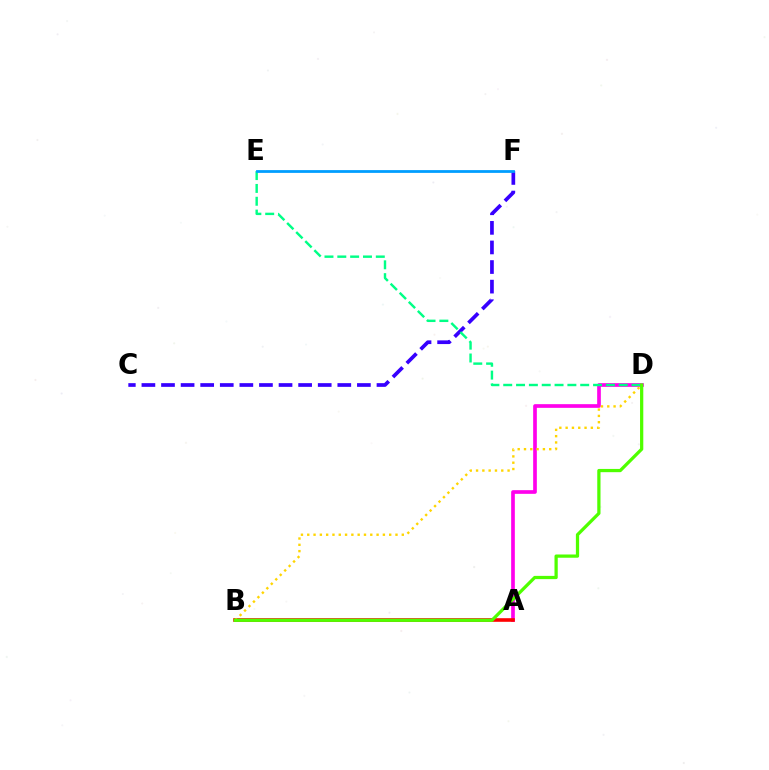{('A', 'D'): [{'color': '#ff00ed', 'line_style': 'solid', 'thickness': 2.65}], ('A', 'B'): [{'color': '#ff0000', 'line_style': 'solid', 'thickness': 2.6}], ('C', 'F'): [{'color': '#3700ff', 'line_style': 'dashed', 'thickness': 2.66}], ('B', 'D'): [{'color': '#ffd500', 'line_style': 'dotted', 'thickness': 1.71}, {'color': '#4fff00', 'line_style': 'solid', 'thickness': 2.34}], ('D', 'E'): [{'color': '#00ff86', 'line_style': 'dashed', 'thickness': 1.74}], ('E', 'F'): [{'color': '#009eff', 'line_style': 'solid', 'thickness': 2.0}]}